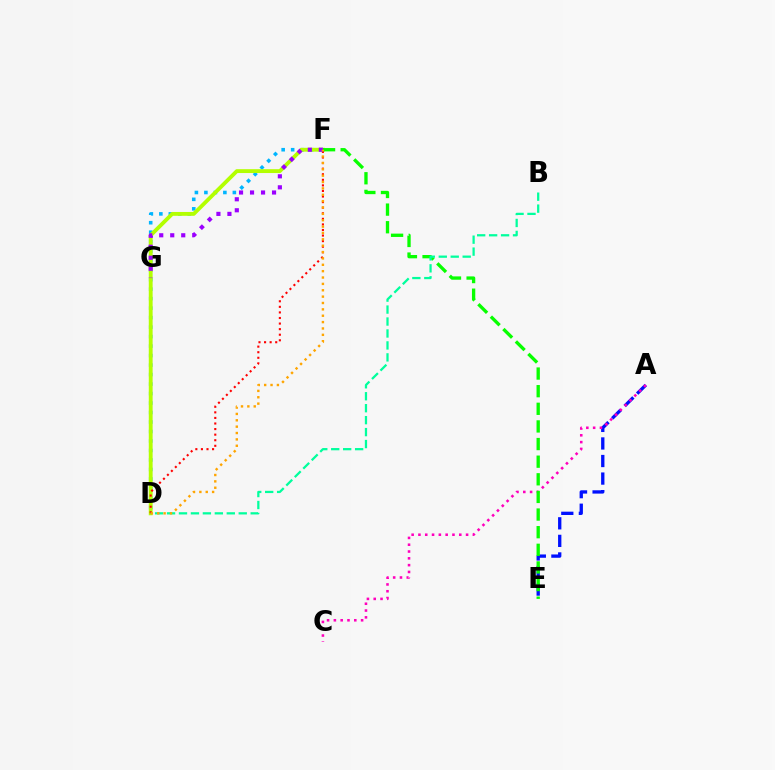{('A', 'E'): [{'color': '#0010ff', 'line_style': 'dashed', 'thickness': 2.39}], ('D', 'F'): [{'color': '#00b5ff', 'line_style': 'dotted', 'thickness': 2.58}, {'color': '#b3ff00', 'line_style': 'solid', 'thickness': 2.77}, {'color': '#ff0000', 'line_style': 'dotted', 'thickness': 1.51}, {'color': '#ffa500', 'line_style': 'dotted', 'thickness': 1.73}], ('A', 'C'): [{'color': '#ff00bd', 'line_style': 'dotted', 'thickness': 1.85}], ('E', 'F'): [{'color': '#08ff00', 'line_style': 'dashed', 'thickness': 2.39}], ('F', 'G'): [{'color': '#9b00ff', 'line_style': 'dotted', 'thickness': 2.99}], ('B', 'D'): [{'color': '#00ff9d', 'line_style': 'dashed', 'thickness': 1.62}]}